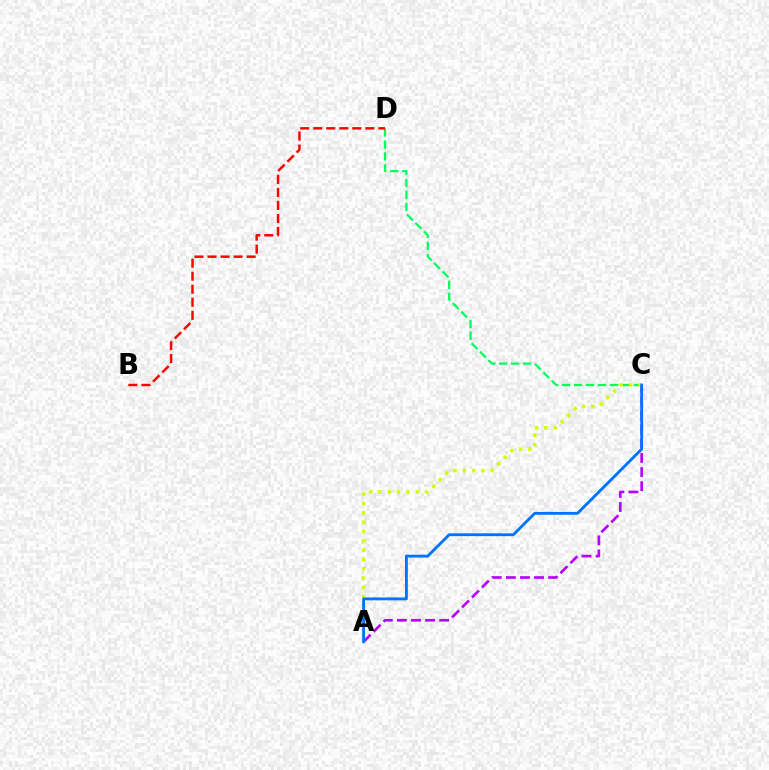{('A', 'C'): [{'color': '#b900ff', 'line_style': 'dashed', 'thickness': 1.91}, {'color': '#d1ff00', 'line_style': 'dotted', 'thickness': 2.53}, {'color': '#0074ff', 'line_style': 'solid', 'thickness': 2.05}], ('C', 'D'): [{'color': '#00ff5c', 'line_style': 'dashed', 'thickness': 1.63}], ('B', 'D'): [{'color': '#ff0000', 'line_style': 'dashed', 'thickness': 1.77}]}